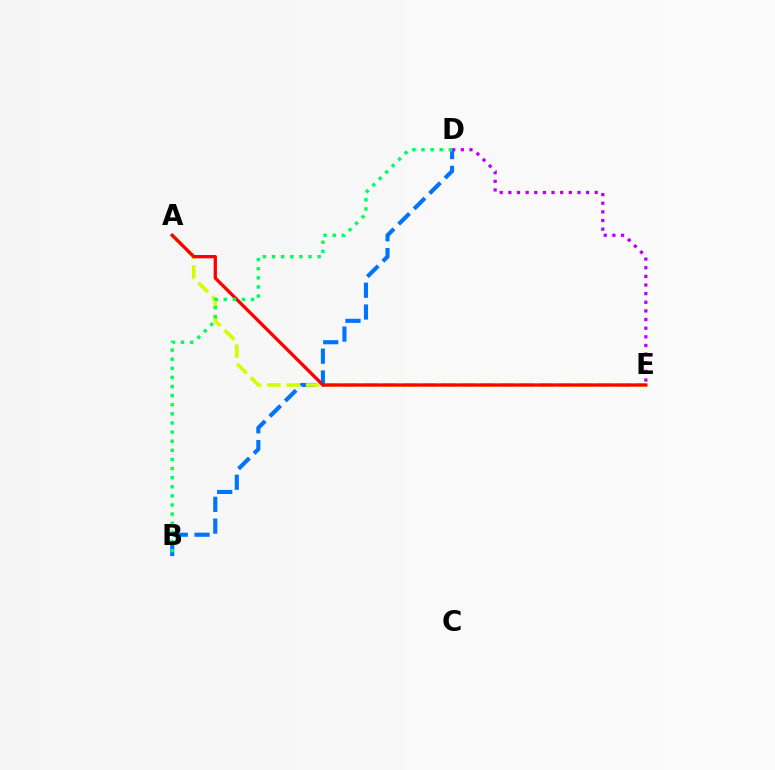{('B', 'D'): [{'color': '#0074ff', 'line_style': 'dashed', 'thickness': 2.96}, {'color': '#00ff5c', 'line_style': 'dotted', 'thickness': 2.48}], ('A', 'E'): [{'color': '#d1ff00', 'line_style': 'dashed', 'thickness': 2.64}, {'color': '#ff0000', 'line_style': 'solid', 'thickness': 2.38}], ('D', 'E'): [{'color': '#b900ff', 'line_style': 'dotted', 'thickness': 2.35}]}